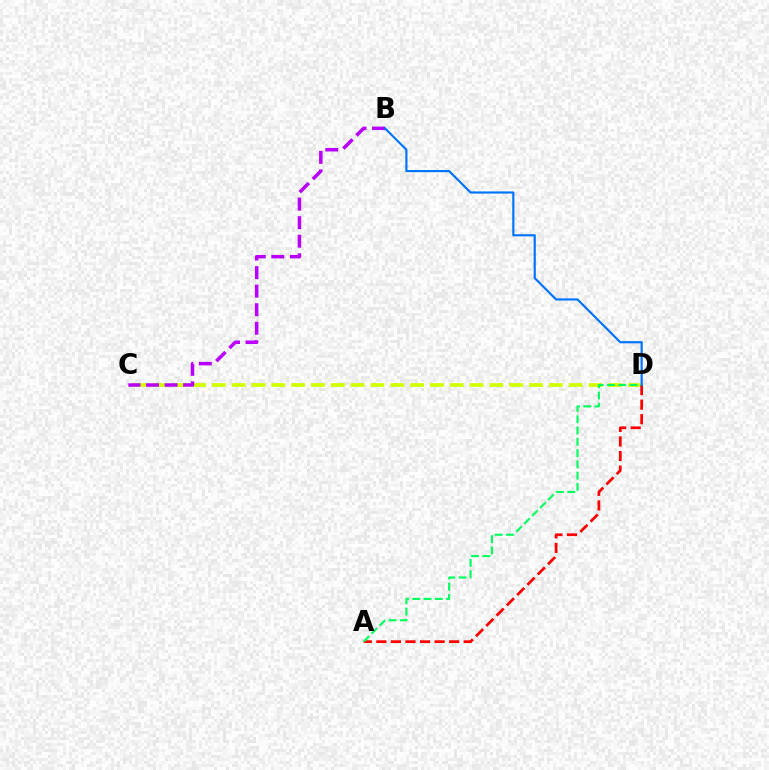{('C', 'D'): [{'color': '#d1ff00', 'line_style': 'dashed', 'thickness': 2.69}], ('A', 'D'): [{'color': '#ff0000', 'line_style': 'dashed', 'thickness': 1.98}, {'color': '#00ff5c', 'line_style': 'dashed', 'thickness': 1.53}], ('B', 'C'): [{'color': '#b900ff', 'line_style': 'dashed', 'thickness': 2.52}], ('B', 'D'): [{'color': '#0074ff', 'line_style': 'solid', 'thickness': 1.56}]}